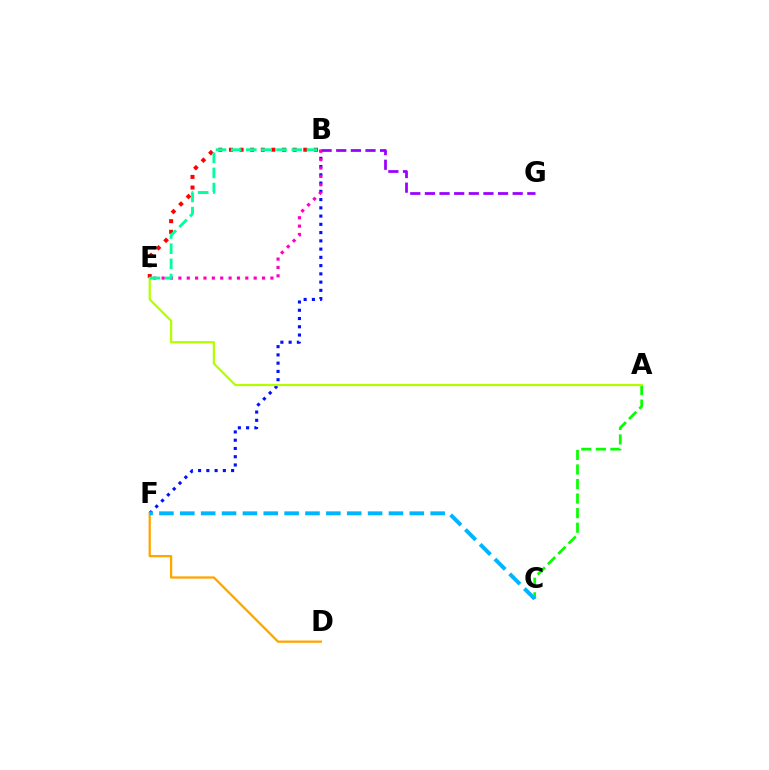{('B', 'G'): [{'color': '#9b00ff', 'line_style': 'dashed', 'thickness': 1.99}], ('B', 'E'): [{'color': '#ff0000', 'line_style': 'dotted', 'thickness': 2.89}, {'color': '#ff00bd', 'line_style': 'dotted', 'thickness': 2.27}, {'color': '#00ff9d', 'line_style': 'dashed', 'thickness': 2.06}], ('B', 'F'): [{'color': '#0010ff', 'line_style': 'dotted', 'thickness': 2.24}], ('A', 'C'): [{'color': '#08ff00', 'line_style': 'dashed', 'thickness': 1.98}], ('D', 'F'): [{'color': '#ffa500', 'line_style': 'solid', 'thickness': 1.65}], ('A', 'E'): [{'color': '#b3ff00', 'line_style': 'solid', 'thickness': 1.61}], ('C', 'F'): [{'color': '#00b5ff', 'line_style': 'dashed', 'thickness': 2.83}]}